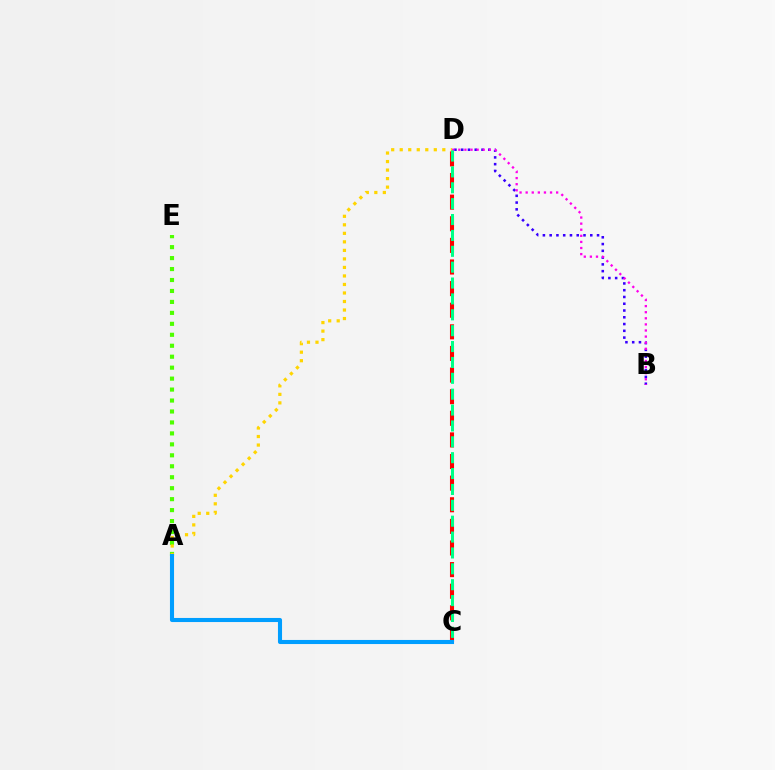{('A', 'E'): [{'color': '#4fff00', 'line_style': 'dotted', 'thickness': 2.98}], ('B', 'D'): [{'color': '#3700ff', 'line_style': 'dotted', 'thickness': 1.84}, {'color': '#ff00ed', 'line_style': 'dotted', 'thickness': 1.66}], ('C', 'D'): [{'color': '#ff0000', 'line_style': 'dashed', 'thickness': 2.94}, {'color': '#00ff86', 'line_style': 'dashed', 'thickness': 2.16}], ('A', 'D'): [{'color': '#ffd500', 'line_style': 'dotted', 'thickness': 2.32}], ('A', 'C'): [{'color': '#009eff', 'line_style': 'solid', 'thickness': 2.94}]}